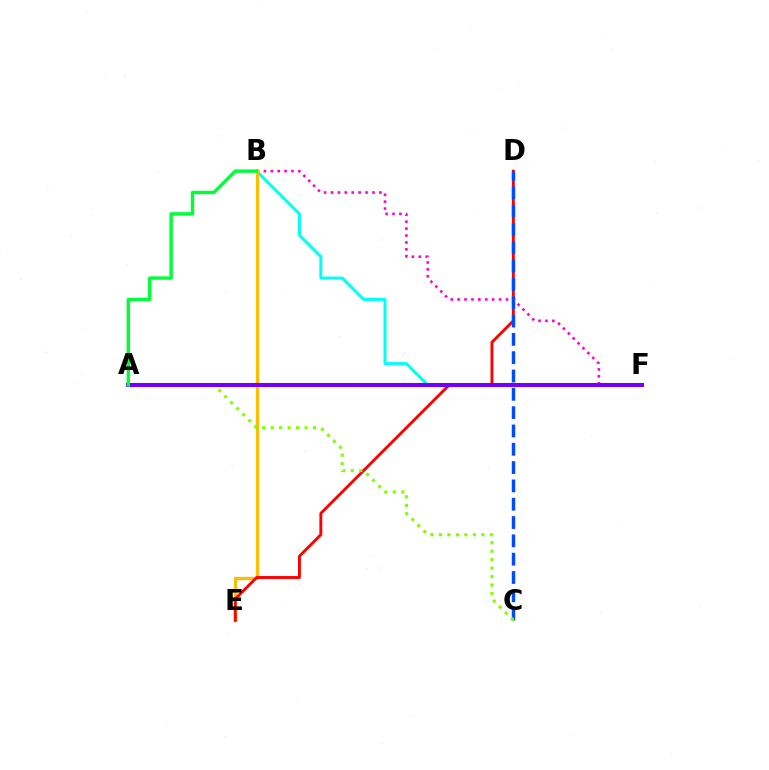{('B', 'F'): [{'color': '#ff00cf', 'line_style': 'dotted', 'thickness': 1.88}, {'color': '#00fff6', 'line_style': 'solid', 'thickness': 2.14}], ('B', 'E'): [{'color': '#ffbd00', 'line_style': 'solid', 'thickness': 2.37}], ('D', 'E'): [{'color': '#ff0000', 'line_style': 'solid', 'thickness': 2.08}], ('C', 'D'): [{'color': '#004bff', 'line_style': 'dashed', 'thickness': 2.49}], ('A', 'C'): [{'color': '#84ff00', 'line_style': 'dotted', 'thickness': 2.31}], ('A', 'F'): [{'color': '#7200ff', 'line_style': 'solid', 'thickness': 2.92}], ('A', 'B'): [{'color': '#00ff39', 'line_style': 'solid', 'thickness': 2.46}]}